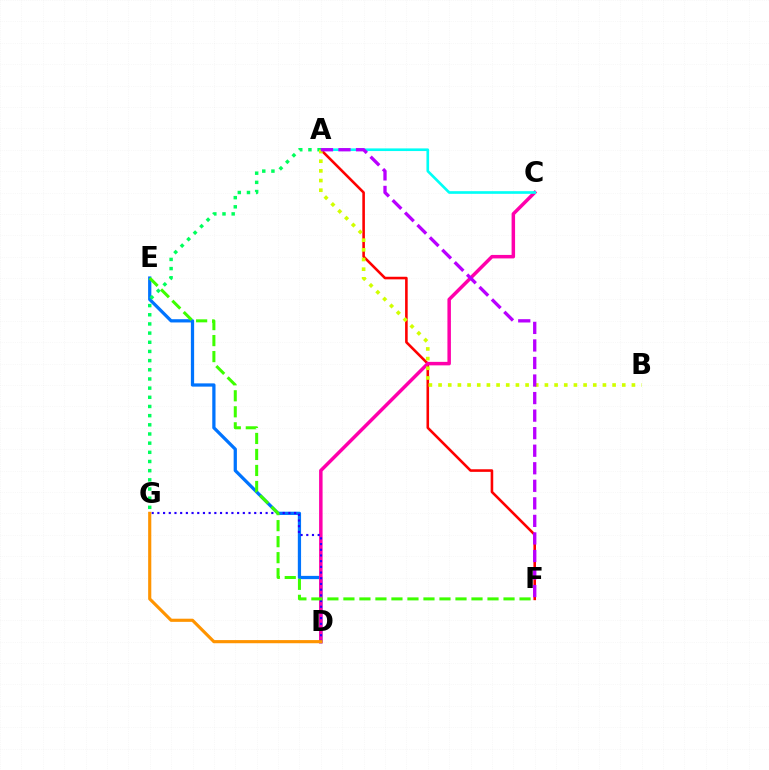{('A', 'F'): [{'color': '#ff0000', 'line_style': 'solid', 'thickness': 1.86}, {'color': '#b900ff', 'line_style': 'dashed', 'thickness': 2.38}], ('D', 'E'): [{'color': '#0074ff', 'line_style': 'solid', 'thickness': 2.34}], ('C', 'D'): [{'color': '#ff00ac', 'line_style': 'solid', 'thickness': 2.52}], ('A', 'C'): [{'color': '#00fff6', 'line_style': 'solid', 'thickness': 1.91}], ('D', 'G'): [{'color': '#2500ff', 'line_style': 'dotted', 'thickness': 1.55}, {'color': '#ff9400', 'line_style': 'solid', 'thickness': 2.26}], ('E', 'F'): [{'color': '#3dff00', 'line_style': 'dashed', 'thickness': 2.18}], ('A', 'G'): [{'color': '#00ff5c', 'line_style': 'dotted', 'thickness': 2.49}], ('A', 'B'): [{'color': '#d1ff00', 'line_style': 'dotted', 'thickness': 2.63}]}